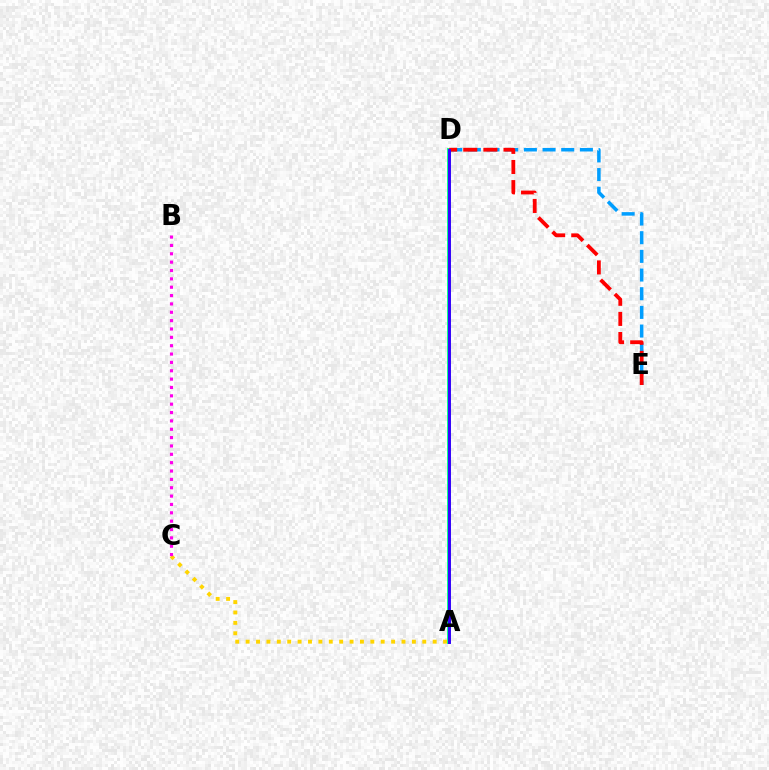{('A', 'D'): [{'color': '#4fff00', 'line_style': 'solid', 'thickness': 1.83}, {'color': '#00ff86', 'line_style': 'solid', 'thickness': 2.79}, {'color': '#3700ff', 'line_style': 'solid', 'thickness': 2.11}], ('D', 'E'): [{'color': '#009eff', 'line_style': 'dashed', 'thickness': 2.54}, {'color': '#ff0000', 'line_style': 'dashed', 'thickness': 2.73}], ('A', 'C'): [{'color': '#ffd500', 'line_style': 'dotted', 'thickness': 2.82}], ('B', 'C'): [{'color': '#ff00ed', 'line_style': 'dotted', 'thickness': 2.27}]}